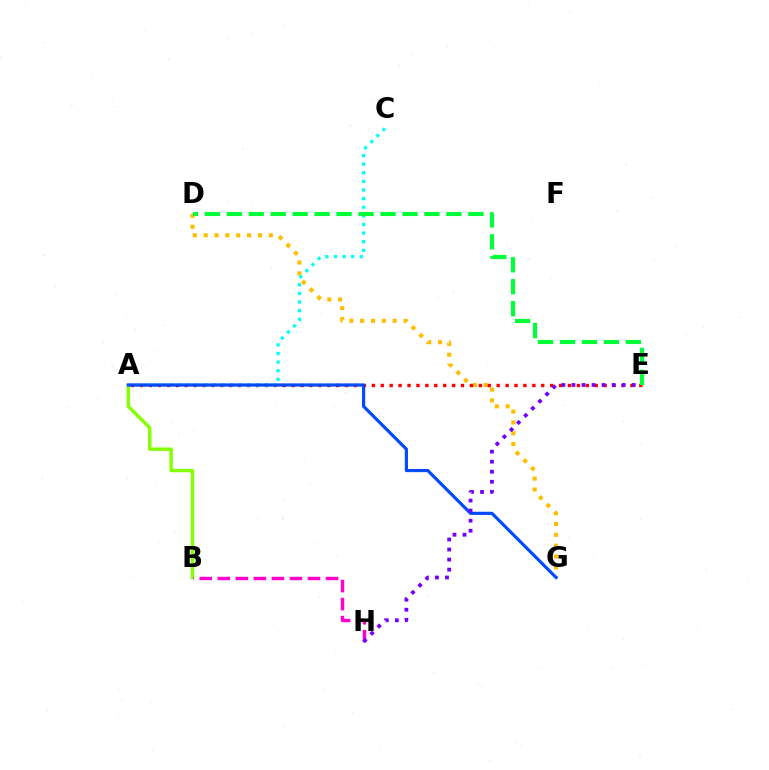{('D', 'G'): [{'color': '#ffbd00', 'line_style': 'dotted', 'thickness': 2.95}], ('A', 'E'): [{'color': '#ff0000', 'line_style': 'dotted', 'thickness': 2.42}], ('A', 'B'): [{'color': '#84ff00', 'line_style': 'solid', 'thickness': 2.45}], ('A', 'C'): [{'color': '#00fff6', 'line_style': 'dotted', 'thickness': 2.34}], ('A', 'G'): [{'color': '#004bff', 'line_style': 'solid', 'thickness': 2.28}], ('D', 'E'): [{'color': '#00ff39', 'line_style': 'dashed', 'thickness': 2.98}], ('B', 'H'): [{'color': '#ff00cf', 'line_style': 'dashed', 'thickness': 2.45}], ('E', 'H'): [{'color': '#7200ff', 'line_style': 'dotted', 'thickness': 2.73}]}